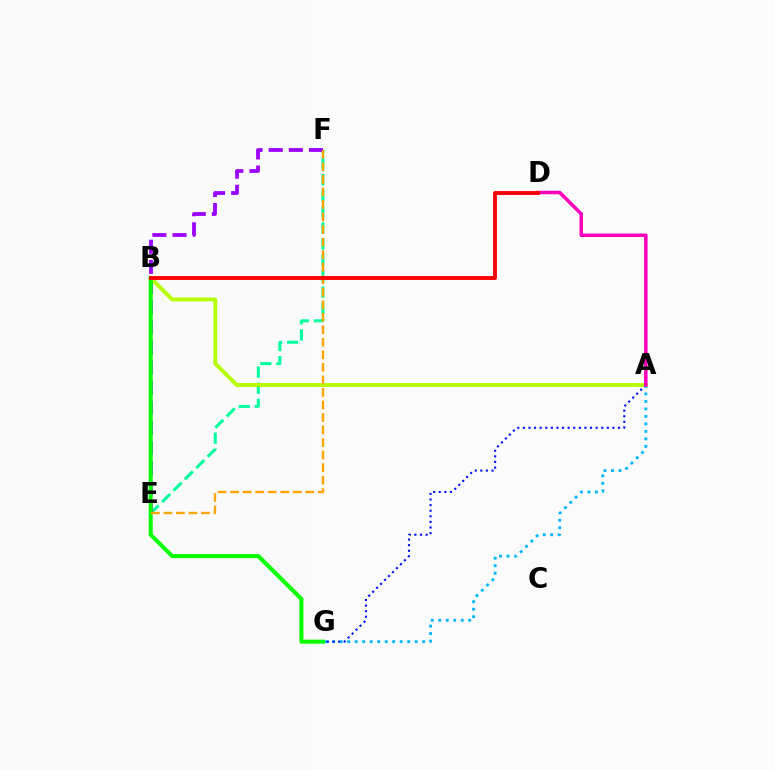{('A', 'G'): [{'color': '#00b5ff', 'line_style': 'dotted', 'thickness': 2.04}, {'color': '#0010ff', 'line_style': 'dotted', 'thickness': 1.52}], ('E', 'F'): [{'color': '#00ff9d', 'line_style': 'dashed', 'thickness': 2.18}, {'color': '#9b00ff', 'line_style': 'dashed', 'thickness': 2.73}, {'color': '#ffa500', 'line_style': 'dashed', 'thickness': 1.7}], ('A', 'B'): [{'color': '#b3ff00', 'line_style': 'solid', 'thickness': 2.82}], ('B', 'G'): [{'color': '#08ff00', 'line_style': 'solid', 'thickness': 2.93}], ('A', 'D'): [{'color': '#ff00bd', 'line_style': 'solid', 'thickness': 2.53}], ('B', 'D'): [{'color': '#ff0000', 'line_style': 'solid', 'thickness': 2.79}]}